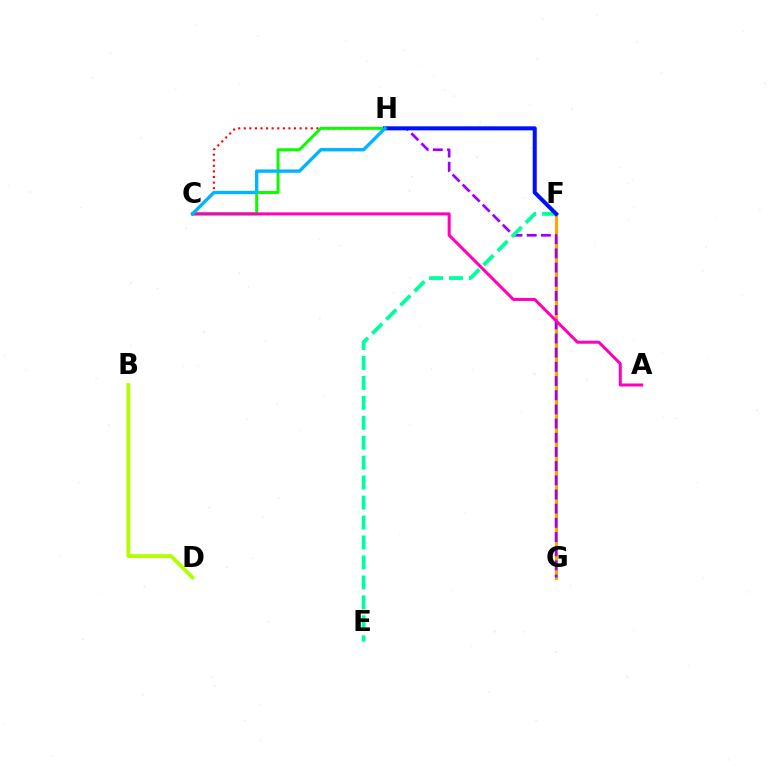{('F', 'G'): [{'color': '#ffa500', 'line_style': 'solid', 'thickness': 2.27}], ('G', 'H'): [{'color': '#9b00ff', 'line_style': 'dashed', 'thickness': 1.93}], ('B', 'D'): [{'color': '#b3ff00', 'line_style': 'solid', 'thickness': 2.75}], ('C', 'H'): [{'color': '#ff0000', 'line_style': 'dotted', 'thickness': 1.52}, {'color': '#08ff00', 'line_style': 'solid', 'thickness': 2.14}, {'color': '#00b5ff', 'line_style': 'solid', 'thickness': 2.42}], ('E', 'F'): [{'color': '#00ff9d', 'line_style': 'dashed', 'thickness': 2.71}], ('F', 'H'): [{'color': '#0010ff', 'line_style': 'solid', 'thickness': 2.91}], ('A', 'C'): [{'color': '#ff00bd', 'line_style': 'solid', 'thickness': 2.18}]}